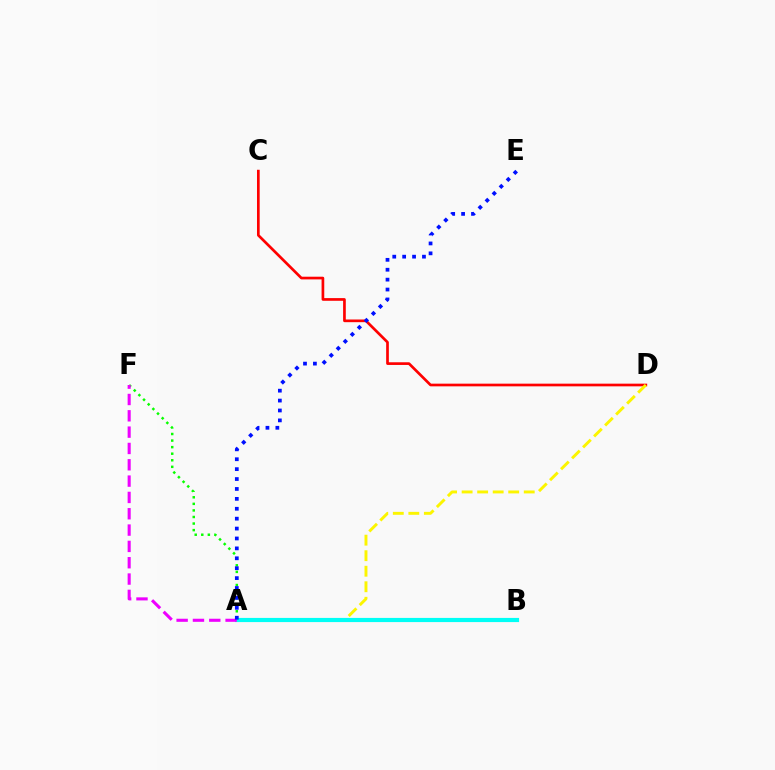{('C', 'D'): [{'color': '#ff0000', 'line_style': 'solid', 'thickness': 1.93}], ('A', 'D'): [{'color': '#fcf500', 'line_style': 'dashed', 'thickness': 2.11}], ('A', 'F'): [{'color': '#08ff00', 'line_style': 'dotted', 'thickness': 1.78}, {'color': '#ee00ff', 'line_style': 'dashed', 'thickness': 2.22}], ('A', 'B'): [{'color': '#00fff6', 'line_style': 'solid', 'thickness': 3.0}], ('A', 'E'): [{'color': '#0010ff', 'line_style': 'dotted', 'thickness': 2.69}]}